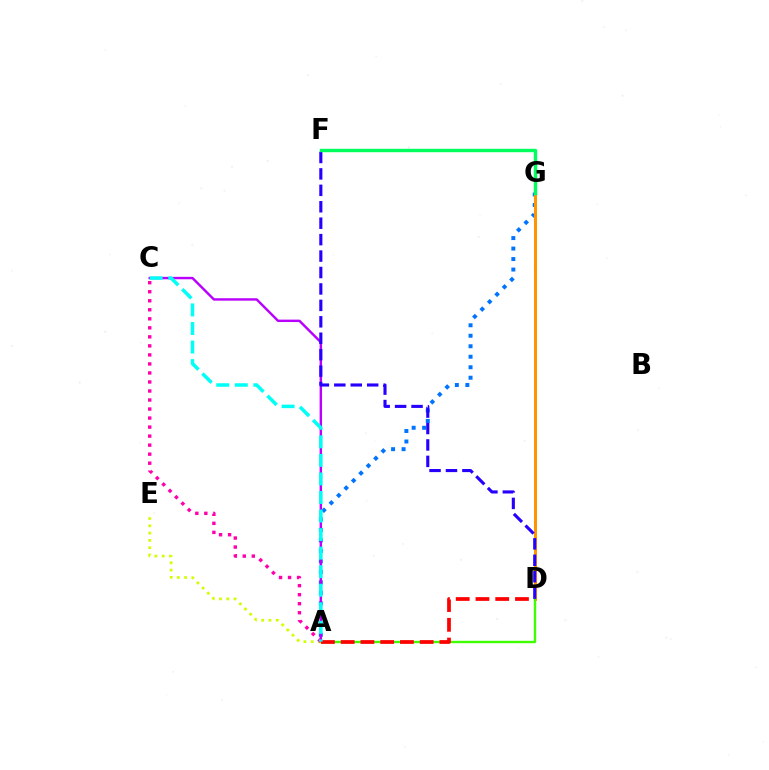{('A', 'G'): [{'color': '#0074ff', 'line_style': 'dotted', 'thickness': 2.85}], ('D', 'G'): [{'color': '#ff9400', 'line_style': 'solid', 'thickness': 2.18}], ('A', 'D'): [{'color': '#3dff00', 'line_style': 'solid', 'thickness': 1.71}, {'color': '#ff0000', 'line_style': 'dashed', 'thickness': 2.68}], ('A', 'C'): [{'color': '#b900ff', 'line_style': 'solid', 'thickness': 1.75}, {'color': '#ff00ac', 'line_style': 'dotted', 'thickness': 2.45}, {'color': '#00fff6', 'line_style': 'dashed', 'thickness': 2.52}], ('D', 'F'): [{'color': '#2500ff', 'line_style': 'dashed', 'thickness': 2.23}], ('A', 'E'): [{'color': '#d1ff00', 'line_style': 'dotted', 'thickness': 1.98}], ('F', 'G'): [{'color': '#00ff5c', 'line_style': 'solid', 'thickness': 2.45}]}